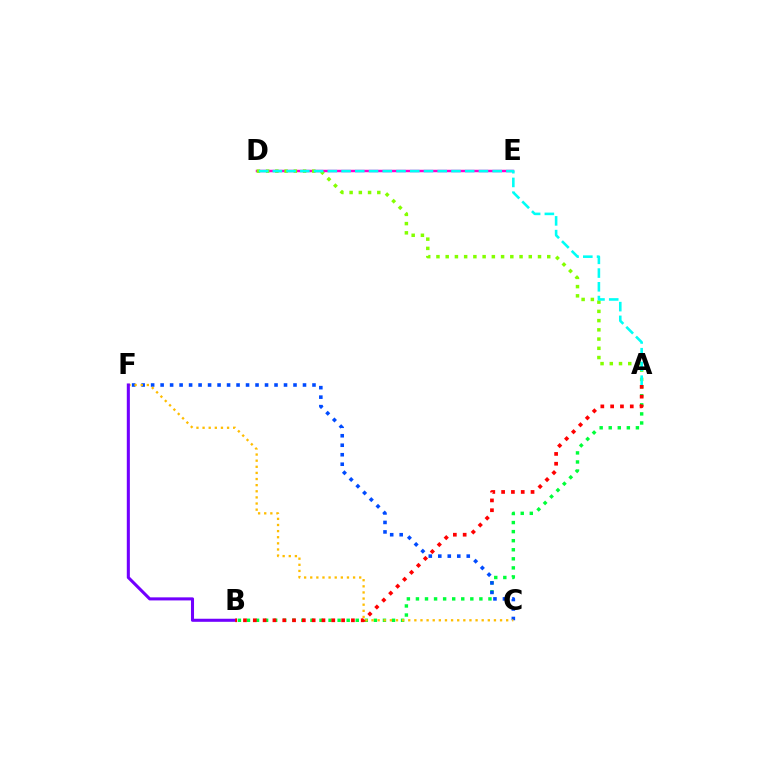{('A', 'B'): [{'color': '#00ff39', 'line_style': 'dotted', 'thickness': 2.46}, {'color': '#ff0000', 'line_style': 'dotted', 'thickness': 2.67}], ('C', 'F'): [{'color': '#004bff', 'line_style': 'dotted', 'thickness': 2.58}, {'color': '#ffbd00', 'line_style': 'dotted', 'thickness': 1.66}], ('D', 'E'): [{'color': '#ff00cf', 'line_style': 'solid', 'thickness': 1.78}], ('B', 'F'): [{'color': '#7200ff', 'line_style': 'solid', 'thickness': 2.21}], ('A', 'D'): [{'color': '#84ff00', 'line_style': 'dotted', 'thickness': 2.51}, {'color': '#00fff6', 'line_style': 'dashed', 'thickness': 1.87}]}